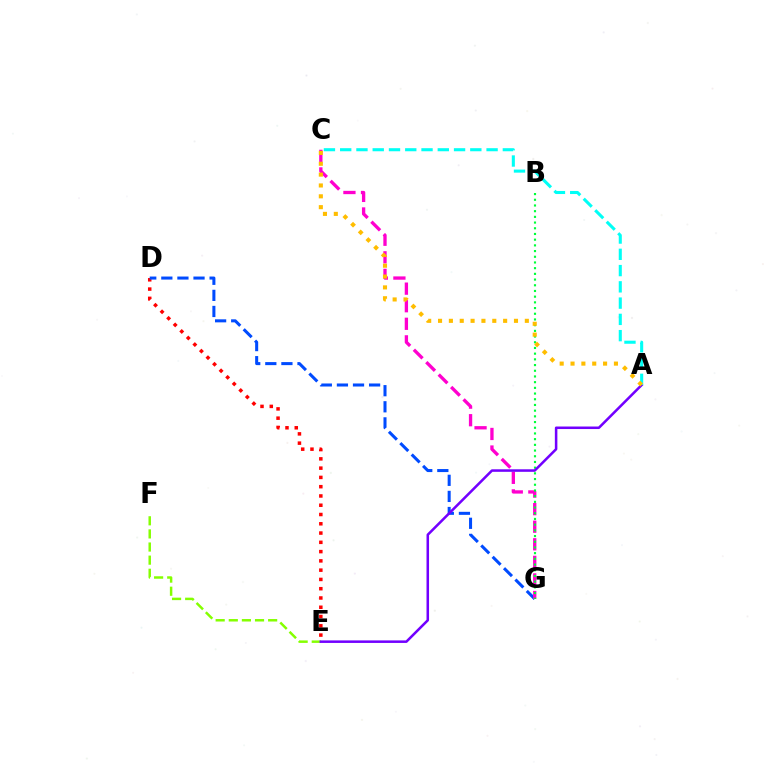{('D', 'E'): [{'color': '#ff0000', 'line_style': 'dotted', 'thickness': 2.52}], ('D', 'G'): [{'color': '#004bff', 'line_style': 'dashed', 'thickness': 2.19}], ('C', 'G'): [{'color': '#ff00cf', 'line_style': 'dashed', 'thickness': 2.39}], ('E', 'F'): [{'color': '#84ff00', 'line_style': 'dashed', 'thickness': 1.78}], ('B', 'G'): [{'color': '#00ff39', 'line_style': 'dotted', 'thickness': 1.55}], ('A', 'E'): [{'color': '#7200ff', 'line_style': 'solid', 'thickness': 1.82}], ('A', 'C'): [{'color': '#00fff6', 'line_style': 'dashed', 'thickness': 2.21}, {'color': '#ffbd00', 'line_style': 'dotted', 'thickness': 2.95}]}